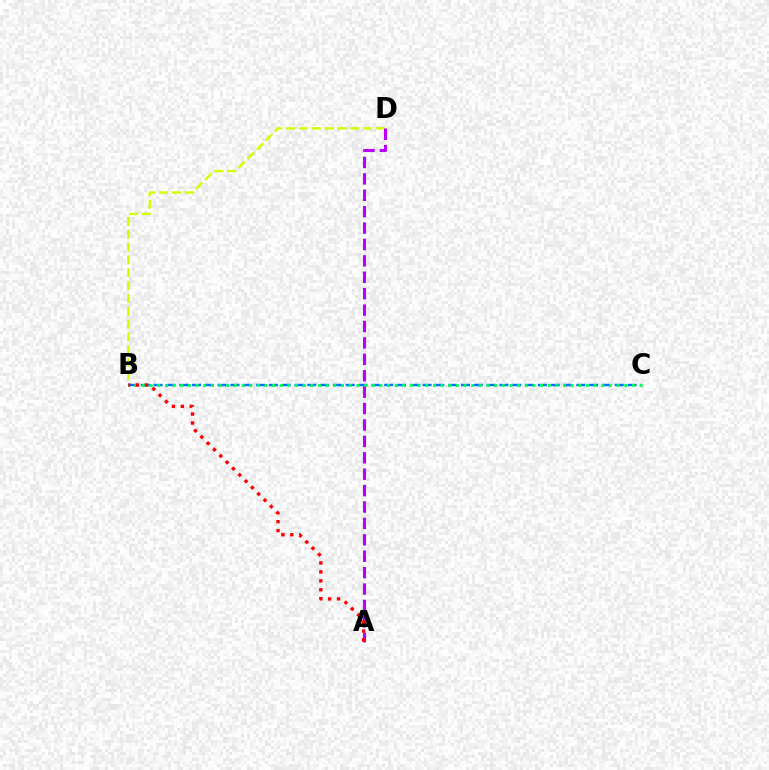{('B', 'D'): [{'color': '#d1ff00', 'line_style': 'dashed', 'thickness': 1.74}], ('B', 'C'): [{'color': '#0074ff', 'line_style': 'dashed', 'thickness': 1.74}, {'color': '#00ff5c', 'line_style': 'dotted', 'thickness': 2.08}], ('A', 'D'): [{'color': '#b900ff', 'line_style': 'dashed', 'thickness': 2.23}], ('A', 'B'): [{'color': '#ff0000', 'line_style': 'dotted', 'thickness': 2.43}]}